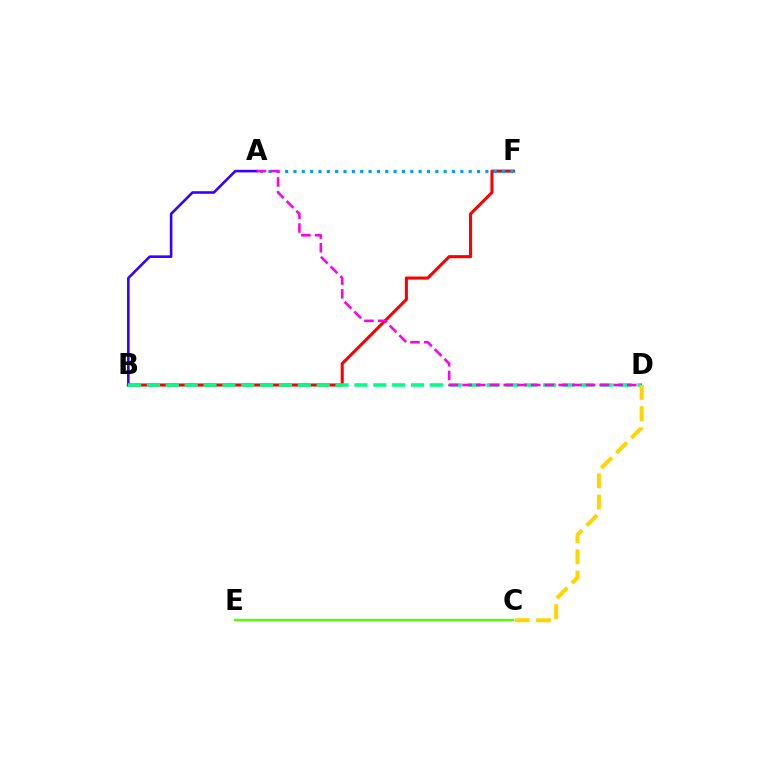{('A', 'B'): [{'color': '#3700ff', 'line_style': 'solid', 'thickness': 1.87}], ('B', 'F'): [{'color': '#ff0000', 'line_style': 'solid', 'thickness': 2.21}], ('B', 'D'): [{'color': '#00ff86', 'line_style': 'dashed', 'thickness': 2.56}], ('C', 'E'): [{'color': '#4fff00', 'line_style': 'solid', 'thickness': 1.68}], ('A', 'F'): [{'color': '#009eff', 'line_style': 'dotted', 'thickness': 2.27}], ('A', 'D'): [{'color': '#ff00ed', 'line_style': 'dashed', 'thickness': 1.86}], ('C', 'D'): [{'color': '#ffd500', 'line_style': 'dashed', 'thickness': 2.88}]}